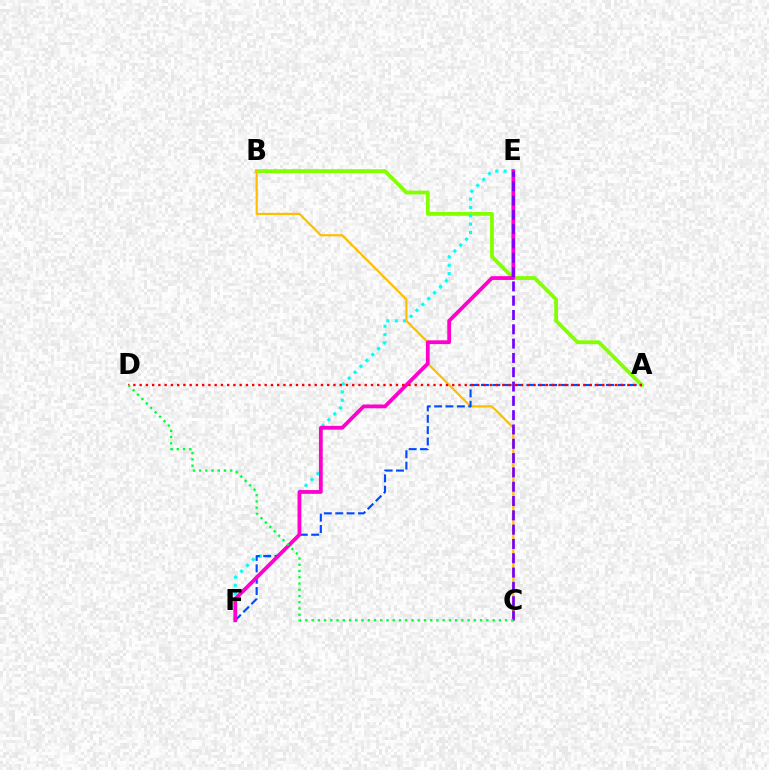{('A', 'B'): [{'color': '#84ff00', 'line_style': 'solid', 'thickness': 2.73}], ('E', 'F'): [{'color': '#00fff6', 'line_style': 'dotted', 'thickness': 2.27}, {'color': '#ff00cf', 'line_style': 'solid', 'thickness': 2.73}], ('B', 'C'): [{'color': '#ffbd00', 'line_style': 'solid', 'thickness': 1.56}], ('A', 'F'): [{'color': '#004bff', 'line_style': 'dashed', 'thickness': 1.54}], ('C', 'E'): [{'color': '#7200ff', 'line_style': 'dashed', 'thickness': 1.94}], ('A', 'D'): [{'color': '#ff0000', 'line_style': 'dotted', 'thickness': 1.7}], ('C', 'D'): [{'color': '#00ff39', 'line_style': 'dotted', 'thickness': 1.7}]}